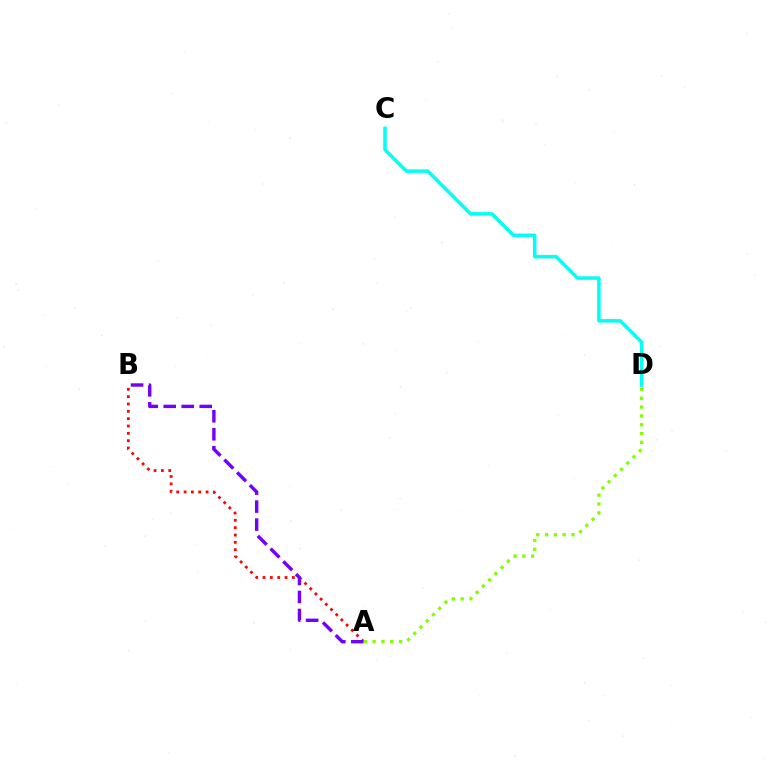{('A', 'B'): [{'color': '#ff0000', 'line_style': 'dotted', 'thickness': 1.99}, {'color': '#7200ff', 'line_style': 'dashed', 'thickness': 2.45}], ('A', 'D'): [{'color': '#84ff00', 'line_style': 'dotted', 'thickness': 2.4}], ('C', 'D'): [{'color': '#00fff6', 'line_style': 'solid', 'thickness': 2.54}]}